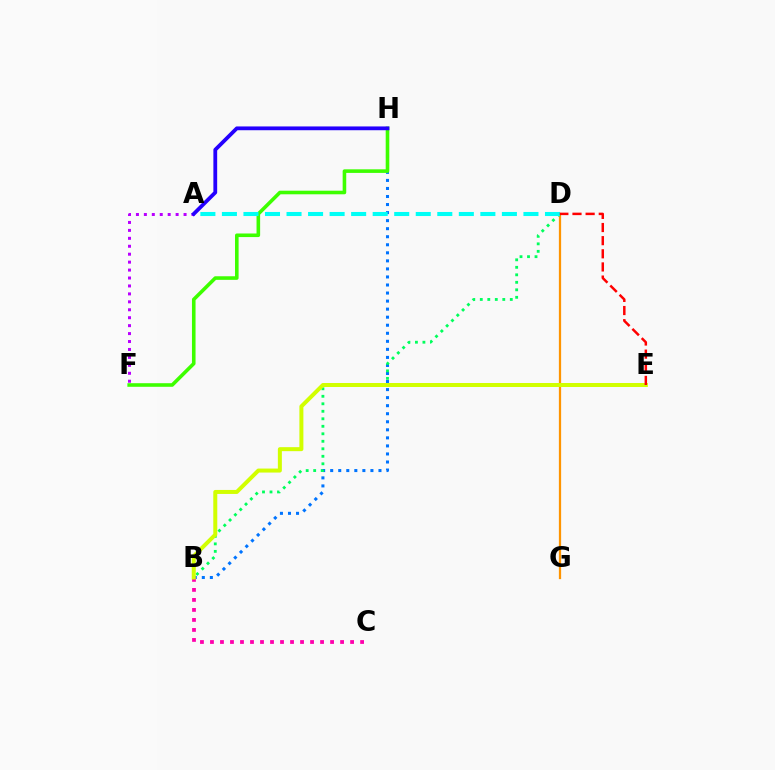{('D', 'G'): [{'color': '#ff9400', 'line_style': 'solid', 'thickness': 1.62}], ('B', 'H'): [{'color': '#0074ff', 'line_style': 'dotted', 'thickness': 2.19}], ('B', 'C'): [{'color': '#ff00ac', 'line_style': 'dotted', 'thickness': 2.72}], ('F', 'H'): [{'color': '#3dff00', 'line_style': 'solid', 'thickness': 2.58}], ('B', 'D'): [{'color': '#00ff5c', 'line_style': 'dotted', 'thickness': 2.04}], ('A', 'D'): [{'color': '#00fff6', 'line_style': 'dashed', 'thickness': 2.93}], ('B', 'E'): [{'color': '#d1ff00', 'line_style': 'solid', 'thickness': 2.88}], ('D', 'E'): [{'color': '#ff0000', 'line_style': 'dashed', 'thickness': 1.78}], ('A', 'F'): [{'color': '#b900ff', 'line_style': 'dotted', 'thickness': 2.16}], ('A', 'H'): [{'color': '#2500ff', 'line_style': 'solid', 'thickness': 2.73}]}